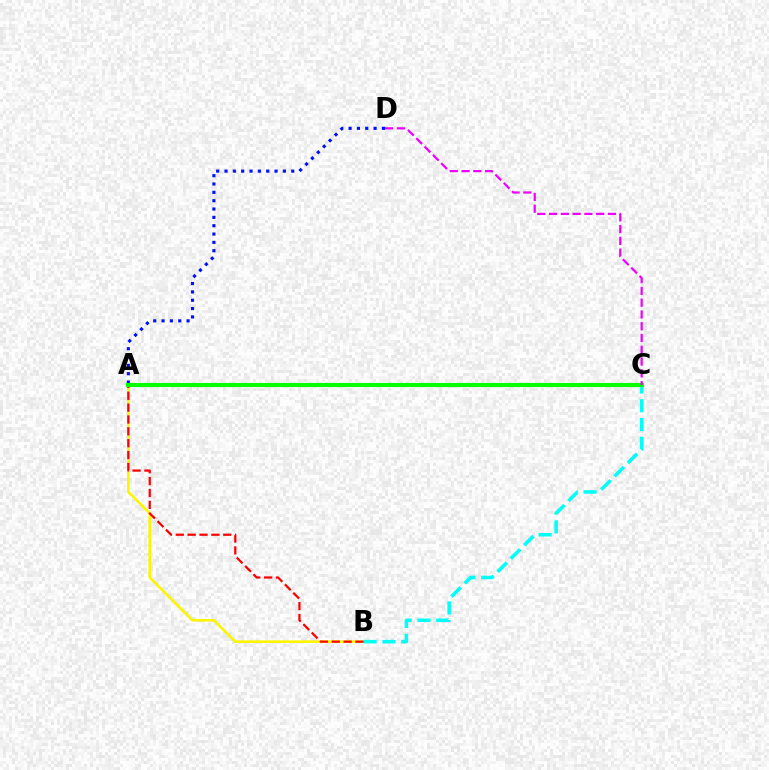{('A', 'B'): [{'color': '#fcf500', 'line_style': 'solid', 'thickness': 1.88}, {'color': '#ff0000', 'line_style': 'dashed', 'thickness': 1.61}], ('B', 'C'): [{'color': '#00fff6', 'line_style': 'dashed', 'thickness': 2.55}], ('A', 'D'): [{'color': '#0010ff', 'line_style': 'dotted', 'thickness': 2.27}], ('A', 'C'): [{'color': '#08ff00', 'line_style': 'solid', 'thickness': 2.96}], ('C', 'D'): [{'color': '#ee00ff', 'line_style': 'dashed', 'thickness': 1.6}]}